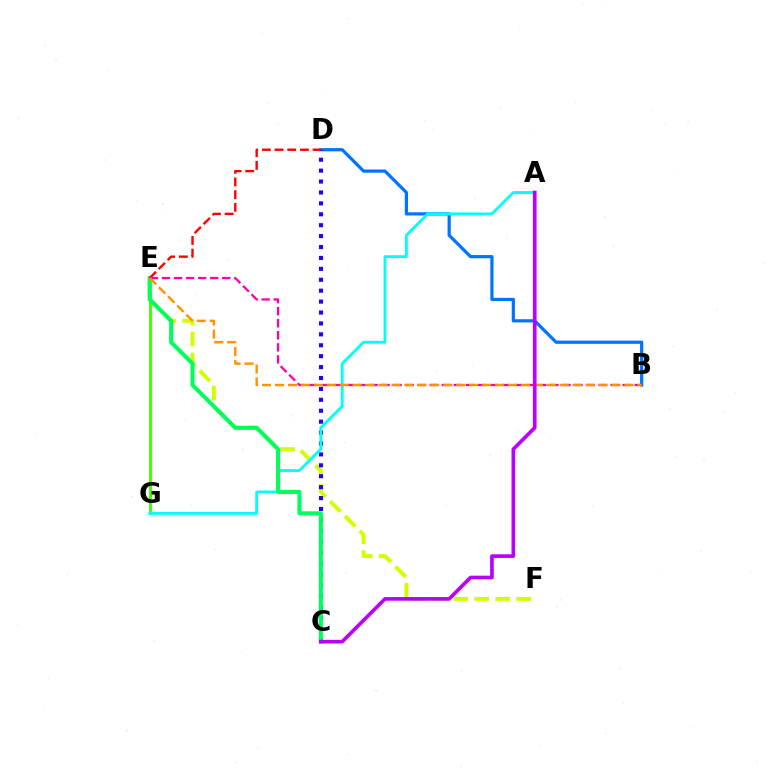{('B', 'D'): [{'color': '#0074ff', 'line_style': 'solid', 'thickness': 2.32}], ('E', 'G'): [{'color': '#3dff00', 'line_style': 'solid', 'thickness': 2.08}], ('E', 'F'): [{'color': '#d1ff00', 'line_style': 'dashed', 'thickness': 2.85}], ('C', 'D'): [{'color': '#2500ff', 'line_style': 'dotted', 'thickness': 2.97}], ('A', 'G'): [{'color': '#00fff6', 'line_style': 'solid', 'thickness': 2.06}], ('C', 'E'): [{'color': '#00ff5c', 'line_style': 'solid', 'thickness': 2.92}], ('D', 'E'): [{'color': '#ff0000', 'line_style': 'dashed', 'thickness': 1.72}], ('B', 'E'): [{'color': '#ff00ac', 'line_style': 'dashed', 'thickness': 1.64}, {'color': '#ff9400', 'line_style': 'dashed', 'thickness': 1.76}], ('A', 'C'): [{'color': '#b900ff', 'line_style': 'solid', 'thickness': 2.63}]}